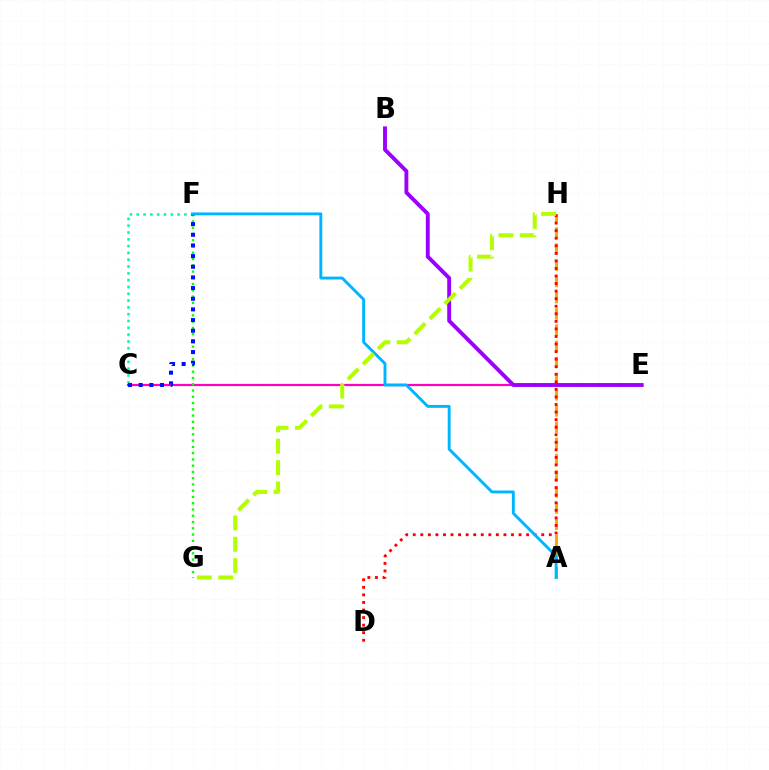{('A', 'H'): [{'color': '#ffa500', 'line_style': 'dashed', 'thickness': 2.2}], ('D', 'H'): [{'color': '#ff0000', 'line_style': 'dotted', 'thickness': 2.05}], ('C', 'E'): [{'color': '#ff00bd', 'line_style': 'solid', 'thickness': 1.58}], ('C', 'F'): [{'color': '#00ff9d', 'line_style': 'dotted', 'thickness': 1.85}, {'color': '#0010ff', 'line_style': 'dotted', 'thickness': 2.9}], ('F', 'G'): [{'color': '#08ff00', 'line_style': 'dotted', 'thickness': 1.7}], ('B', 'E'): [{'color': '#9b00ff', 'line_style': 'solid', 'thickness': 2.8}], ('A', 'F'): [{'color': '#00b5ff', 'line_style': 'solid', 'thickness': 2.08}], ('G', 'H'): [{'color': '#b3ff00', 'line_style': 'dashed', 'thickness': 2.91}]}